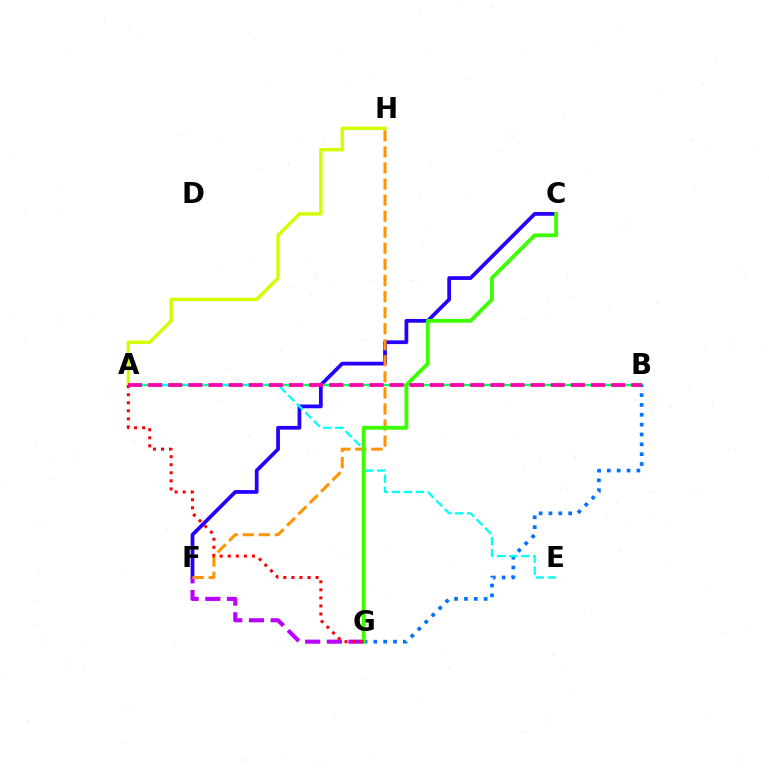{('C', 'F'): [{'color': '#2500ff', 'line_style': 'solid', 'thickness': 2.7}], ('F', 'G'): [{'color': '#b900ff', 'line_style': 'dashed', 'thickness': 2.95}], ('F', 'H'): [{'color': '#ff9400', 'line_style': 'dashed', 'thickness': 2.18}], ('A', 'B'): [{'color': '#00ff5c', 'line_style': 'solid', 'thickness': 1.73}, {'color': '#ff00ac', 'line_style': 'dashed', 'thickness': 2.74}], ('B', 'G'): [{'color': '#0074ff', 'line_style': 'dotted', 'thickness': 2.68}], ('A', 'E'): [{'color': '#00fff6', 'line_style': 'dashed', 'thickness': 1.63}], ('A', 'H'): [{'color': '#d1ff00', 'line_style': 'solid', 'thickness': 2.47}], ('C', 'G'): [{'color': '#3dff00', 'line_style': 'solid', 'thickness': 2.76}], ('A', 'G'): [{'color': '#ff0000', 'line_style': 'dotted', 'thickness': 2.19}]}